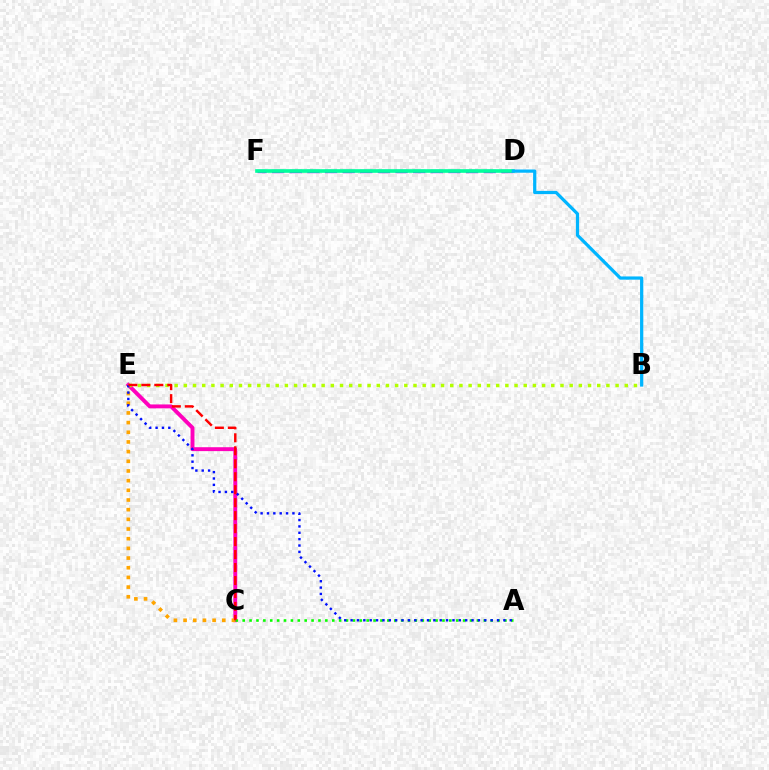{('C', 'E'): [{'color': '#ff00bd', 'line_style': 'solid', 'thickness': 2.81}, {'color': '#ffa500', 'line_style': 'dotted', 'thickness': 2.63}, {'color': '#ff0000', 'line_style': 'dashed', 'thickness': 1.76}], ('D', 'F'): [{'color': '#9b00ff', 'line_style': 'dashed', 'thickness': 2.4}, {'color': '#00ff9d', 'line_style': 'solid', 'thickness': 2.62}], ('A', 'C'): [{'color': '#08ff00', 'line_style': 'dotted', 'thickness': 1.87}], ('B', 'D'): [{'color': '#00b5ff', 'line_style': 'solid', 'thickness': 2.32}], ('B', 'E'): [{'color': '#b3ff00', 'line_style': 'dotted', 'thickness': 2.5}], ('A', 'E'): [{'color': '#0010ff', 'line_style': 'dotted', 'thickness': 1.73}]}